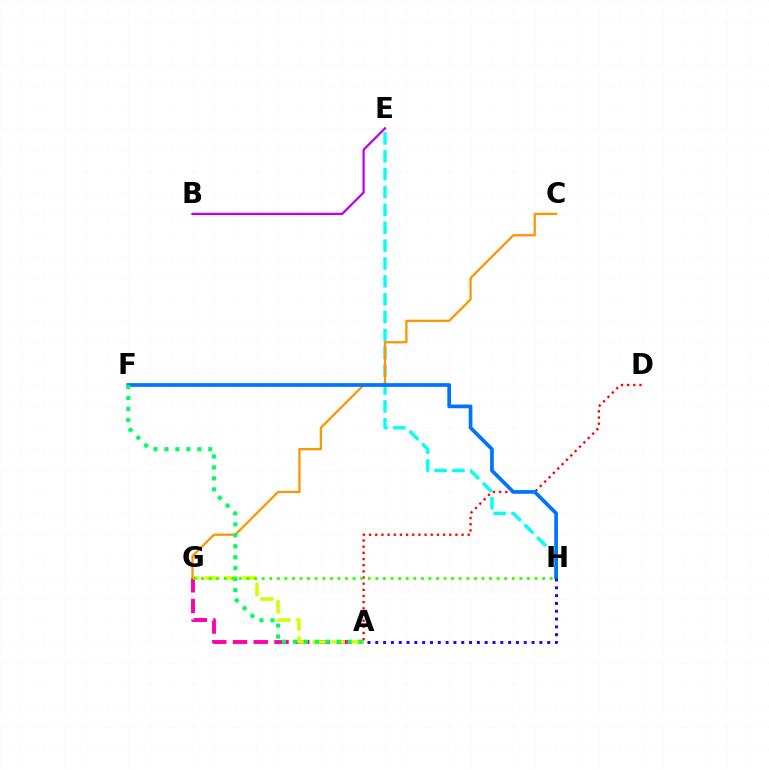{('E', 'H'): [{'color': '#00fff6', 'line_style': 'dashed', 'thickness': 2.43}], ('A', 'G'): [{'color': '#ff00ac', 'line_style': 'dashed', 'thickness': 2.82}, {'color': '#d1ff00', 'line_style': 'dashed', 'thickness': 2.59}], ('A', 'D'): [{'color': '#ff0000', 'line_style': 'dotted', 'thickness': 1.67}], ('C', 'G'): [{'color': '#ff9400', 'line_style': 'solid', 'thickness': 1.64}], ('F', 'H'): [{'color': '#0074ff', 'line_style': 'solid', 'thickness': 2.67}], ('B', 'E'): [{'color': '#b900ff', 'line_style': 'solid', 'thickness': 1.62}], ('A', 'F'): [{'color': '#00ff5c', 'line_style': 'dotted', 'thickness': 2.98}], ('G', 'H'): [{'color': '#3dff00', 'line_style': 'dotted', 'thickness': 2.06}], ('A', 'H'): [{'color': '#2500ff', 'line_style': 'dotted', 'thickness': 2.12}]}